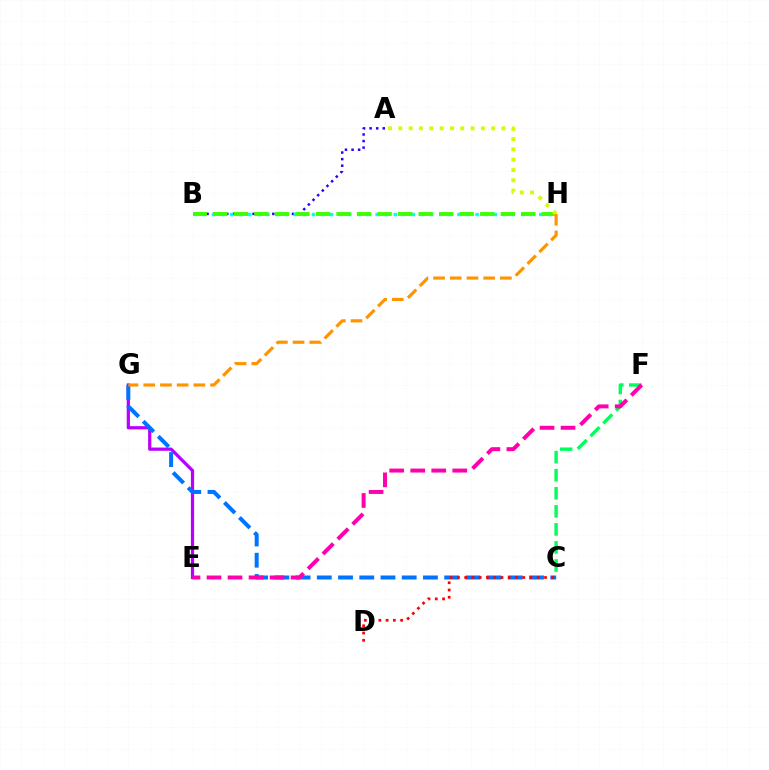{('A', 'B'): [{'color': '#2500ff', 'line_style': 'dotted', 'thickness': 1.79}], ('C', 'F'): [{'color': '#00ff5c', 'line_style': 'dashed', 'thickness': 2.45}], ('B', 'H'): [{'color': '#00fff6', 'line_style': 'dotted', 'thickness': 2.47}, {'color': '#3dff00', 'line_style': 'dashed', 'thickness': 2.79}], ('E', 'G'): [{'color': '#b900ff', 'line_style': 'solid', 'thickness': 2.33}], ('C', 'G'): [{'color': '#0074ff', 'line_style': 'dashed', 'thickness': 2.88}], ('C', 'D'): [{'color': '#ff0000', 'line_style': 'dotted', 'thickness': 1.97}], ('E', 'F'): [{'color': '#ff00ac', 'line_style': 'dashed', 'thickness': 2.85}], ('A', 'H'): [{'color': '#d1ff00', 'line_style': 'dotted', 'thickness': 2.8}], ('G', 'H'): [{'color': '#ff9400', 'line_style': 'dashed', 'thickness': 2.27}]}